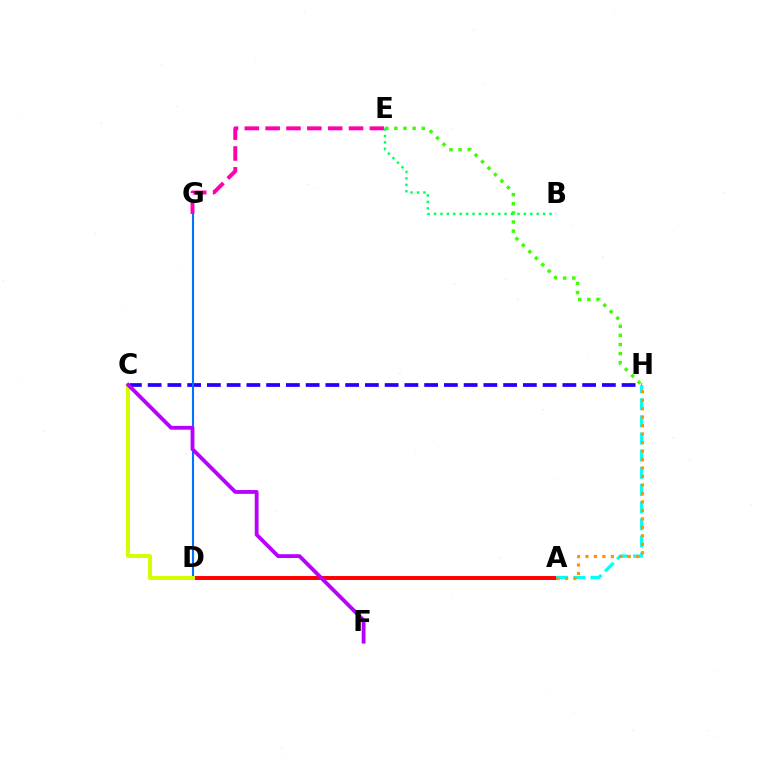{('A', 'D'): [{'color': '#ff0000', 'line_style': 'solid', 'thickness': 2.83}], ('E', 'G'): [{'color': '#ff00ac', 'line_style': 'dashed', 'thickness': 2.83}], ('C', 'H'): [{'color': '#2500ff', 'line_style': 'dashed', 'thickness': 2.68}], ('D', 'G'): [{'color': '#0074ff', 'line_style': 'solid', 'thickness': 1.51}], ('A', 'H'): [{'color': '#00fff6', 'line_style': 'dashed', 'thickness': 2.33}, {'color': '#ff9400', 'line_style': 'dotted', 'thickness': 2.3}], ('E', 'H'): [{'color': '#3dff00', 'line_style': 'dotted', 'thickness': 2.48}], ('C', 'D'): [{'color': '#d1ff00', 'line_style': 'solid', 'thickness': 2.85}], ('C', 'F'): [{'color': '#b900ff', 'line_style': 'solid', 'thickness': 2.75}], ('B', 'E'): [{'color': '#00ff5c', 'line_style': 'dotted', 'thickness': 1.74}]}